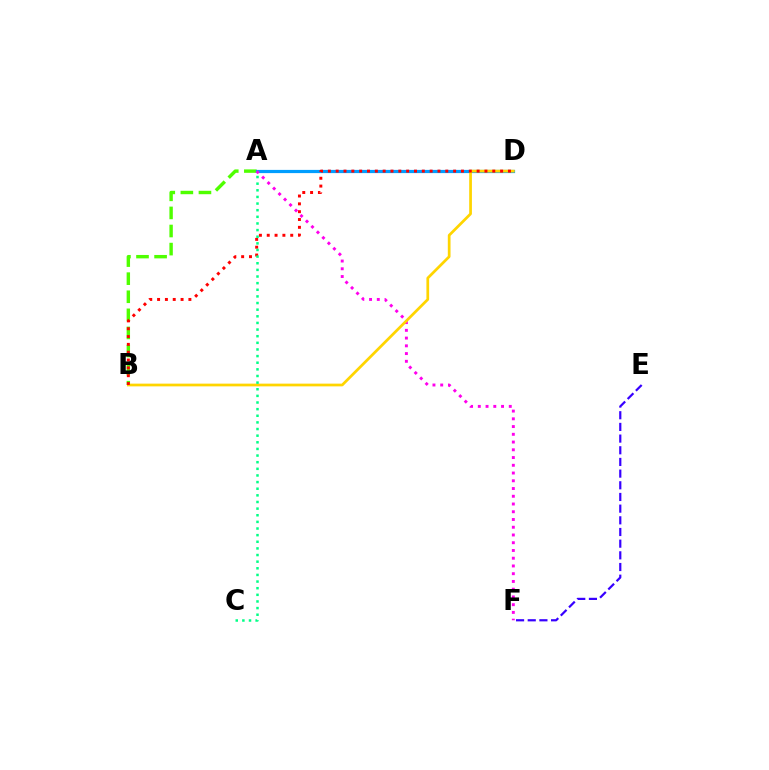{('A', 'B'): [{'color': '#4fff00', 'line_style': 'dashed', 'thickness': 2.46}], ('A', 'D'): [{'color': '#009eff', 'line_style': 'solid', 'thickness': 2.31}], ('E', 'F'): [{'color': '#3700ff', 'line_style': 'dashed', 'thickness': 1.59}], ('A', 'F'): [{'color': '#ff00ed', 'line_style': 'dotted', 'thickness': 2.1}], ('B', 'D'): [{'color': '#ffd500', 'line_style': 'solid', 'thickness': 1.96}, {'color': '#ff0000', 'line_style': 'dotted', 'thickness': 2.13}], ('A', 'C'): [{'color': '#00ff86', 'line_style': 'dotted', 'thickness': 1.8}]}